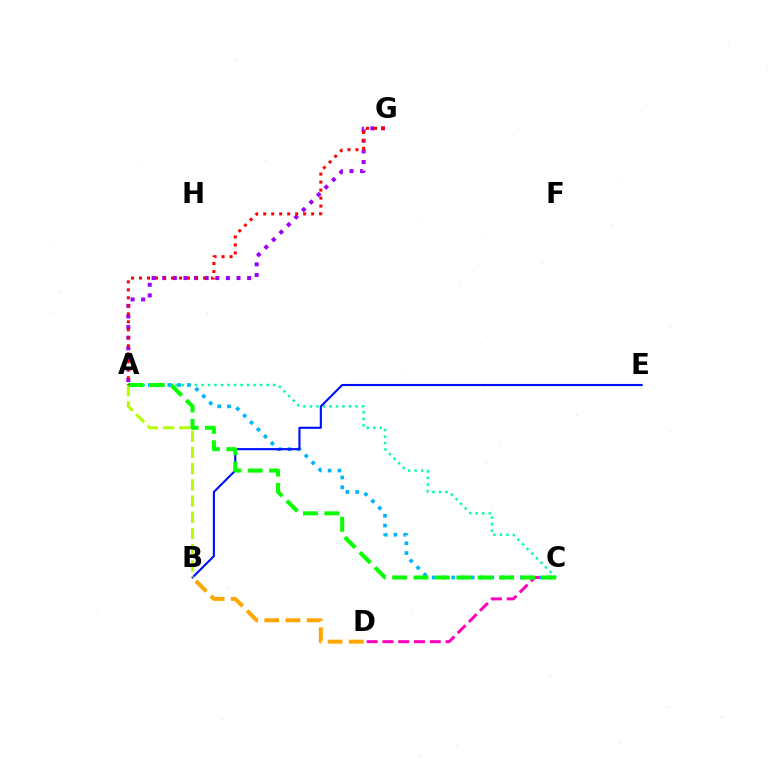{('C', 'D'): [{'color': '#ff00bd', 'line_style': 'dashed', 'thickness': 2.14}], ('B', 'D'): [{'color': '#ffa500', 'line_style': 'dashed', 'thickness': 2.88}], ('A', 'C'): [{'color': '#00ff9d', 'line_style': 'dotted', 'thickness': 1.77}, {'color': '#00b5ff', 'line_style': 'dotted', 'thickness': 2.66}, {'color': '#08ff00', 'line_style': 'dashed', 'thickness': 2.9}], ('B', 'E'): [{'color': '#0010ff', 'line_style': 'solid', 'thickness': 1.53}], ('A', 'G'): [{'color': '#9b00ff', 'line_style': 'dotted', 'thickness': 2.88}, {'color': '#ff0000', 'line_style': 'dotted', 'thickness': 2.17}], ('A', 'B'): [{'color': '#b3ff00', 'line_style': 'dashed', 'thickness': 2.2}]}